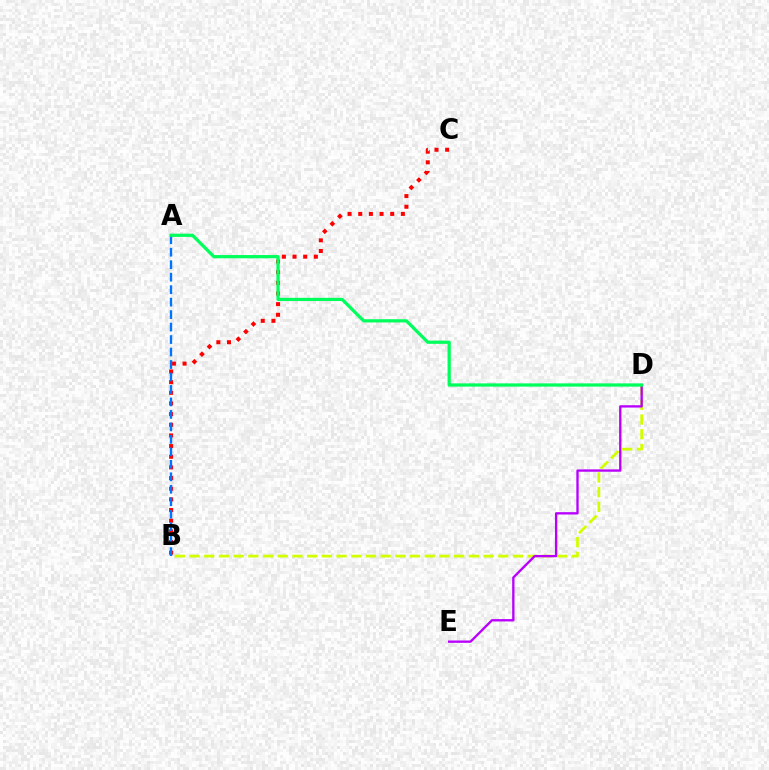{('B', 'D'): [{'color': '#d1ff00', 'line_style': 'dashed', 'thickness': 2.0}], ('D', 'E'): [{'color': '#b900ff', 'line_style': 'solid', 'thickness': 1.69}], ('B', 'C'): [{'color': '#ff0000', 'line_style': 'dotted', 'thickness': 2.9}], ('A', 'B'): [{'color': '#0074ff', 'line_style': 'dashed', 'thickness': 1.69}], ('A', 'D'): [{'color': '#00ff5c', 'line_style': 'solid', 'thickness': 2.33}]}